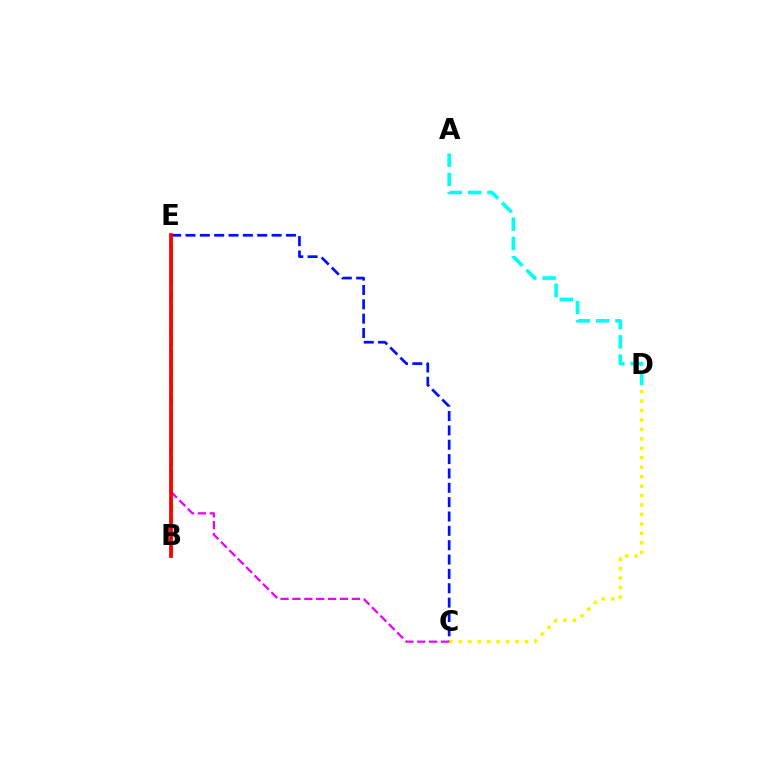{('B', 'E'): [{'color': '#08ff00', 'line_style': 'dashed', 'thickness': 2.05}, {'color': '#ff0000', 'line_style': 'solid', 'thickness': 2.71}], ('A', 'D'): [{'color': '#00fff6', 'line_style': 'dashed', 'thickness': 2.62}], ('C', 'E'): [{'color': '#0010ff', 'line_style': 'dashed', 'thickness': 1.95}, {'color': '#ee00ff', 'line_style': 'dashed', 'thickness': 1.61}], ('C', 'D'): [{'color': '#fcf500', 'line_style': 'dotted', 'thickness': 2.57}]}